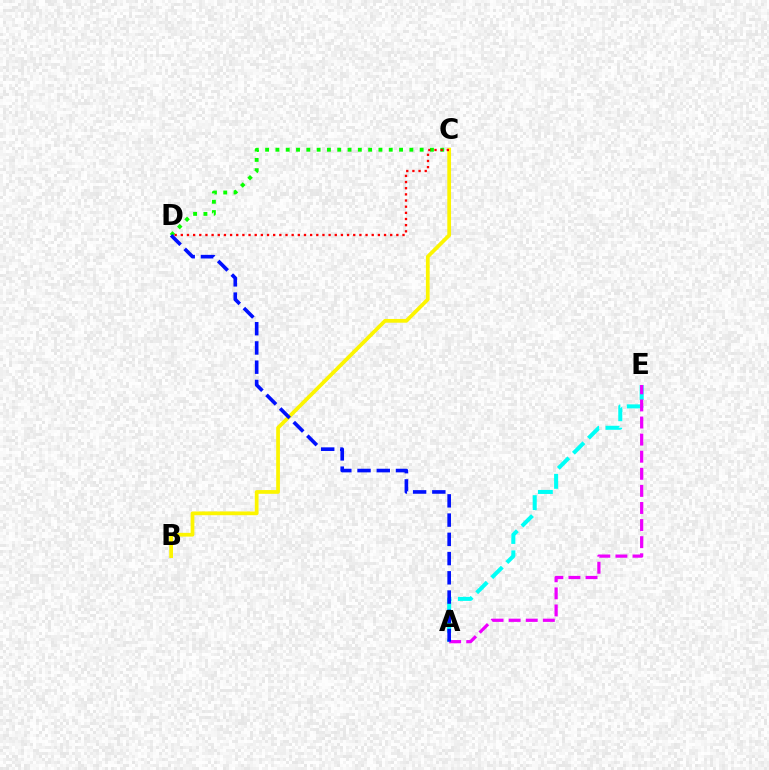{('C', 'D'): [{'color': '#08ff00', 'line_style': 'dotted', 'thickness': 2.8}, {'color': '#ff0000', 'line_style': 'dotted', 'thickness': 1.67}], ('A', 'E'): [{'color': '#00fff6', 'line_style': 'dashed', 'thickness': 2.9}, {'color': '#ee00ff', 'line_style': 'dashed', 'thickness': 2.32}], ('B', 'C'): [{'color': '#fcf500', 'line_style': 'solid', 'thickness': 2.69}], ('A', 'D'): [{'color': '#0010ff', 'line_style': 'dashed', 'thickness': 2.61}]}